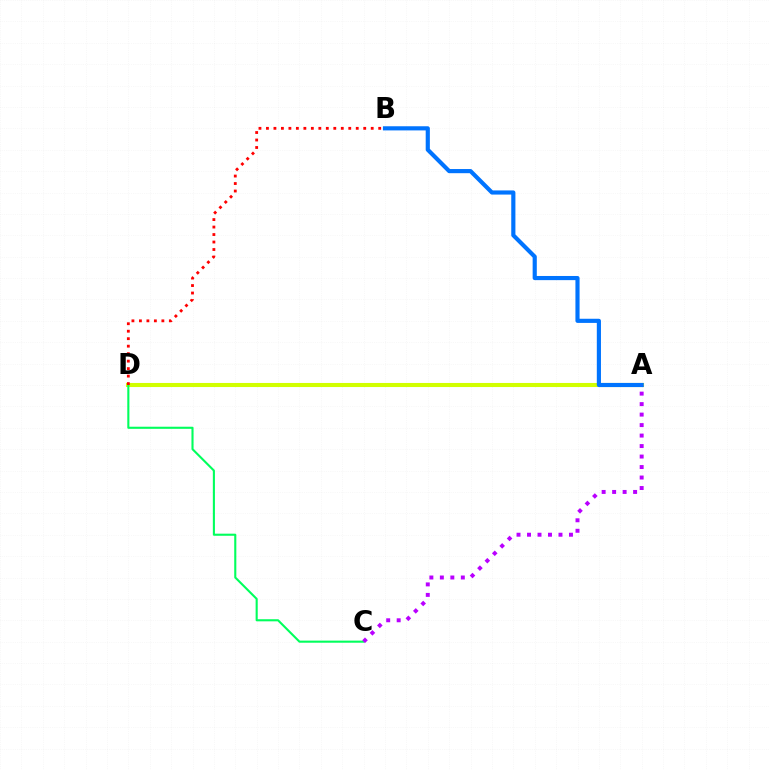{('A', 'D'): [{'color': '#d1ff00', 'line_style': 'solid', 'thickness': 2.94}], ('C', 'D'): [{'color': '#00ff5c', 'line_style': 'solid', 'thickness': 1.51}], ('B', 'D'): [{'color': '#ff0000', 'line_style': 'dotted', 'thickness': 2.03}], ('A', 'B'): [{'color': '#0074ff', 'line_style': 'solid', 'thickness': 2.99}], ('A', 'C'): [{'color': '#b900ff', 'line_style': 'dotted', 'thickness': 2.85}]}